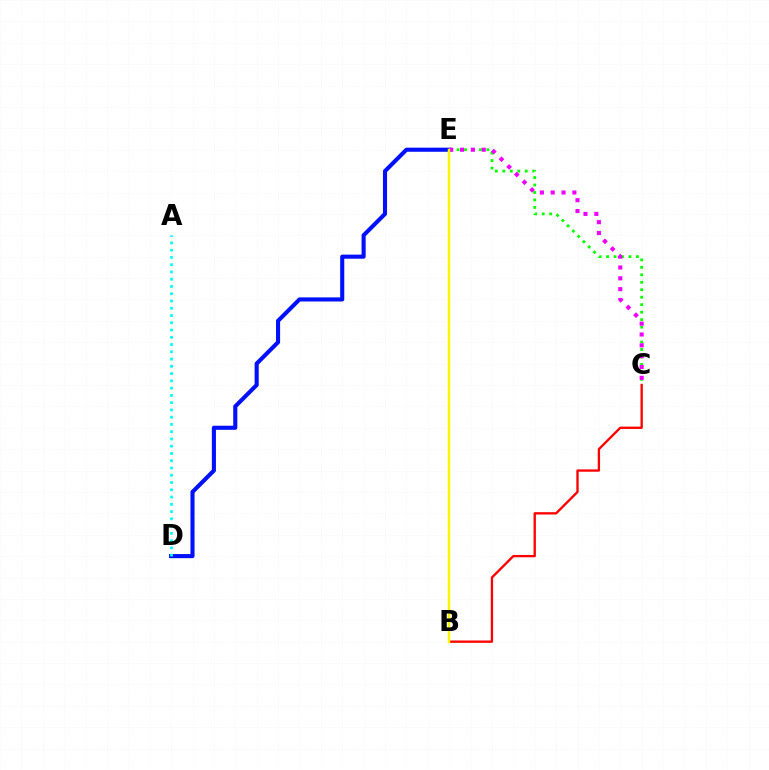{('D', 'E'): [{'color': '#0010ff', 'line_style': 'solid', 'thickness': 2.95}], ('B', 'C'): [{'color': '#ff0000', 'line_style': 'solid', 'thickness': 1.68}], ('C', 'E'): [{'color': '#08ff00', 'line_style': 'dotted', 'thickness': 2.03}, {'color': '#ee00ff', 'line_style': 'dotted', 'thickness': 2.94}], ('A', 'D'): [{'color': '#00fff6', 'line_style': 'dotted', 'thickness': 1.97}], ('B', 'E'): [{'color': '#fcf500', 'line_style': 'solid', 'thickness': 1.79}]}